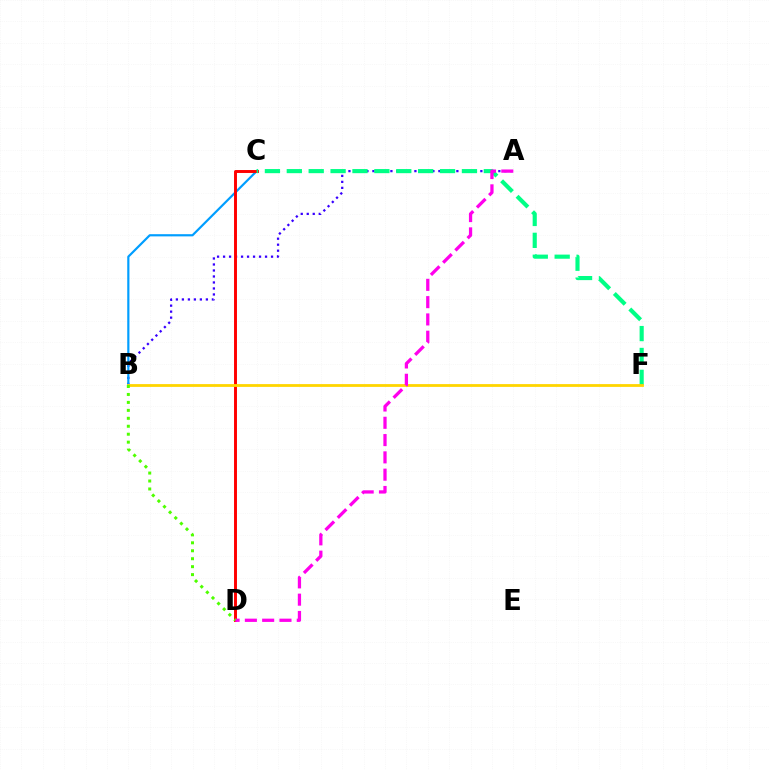{('A', 'B'): [{'color': '#3700ff', 'line_style': 'dotted', 'thickness': 1.63}], ('B', 'C'): [{'color': '#009eff', 'line_style': 'solid', 'thickness': 1.57}], ('C', 'D'): [{'color': '#ff0000', 'line_style': 'solid', 'thickness': 2.11}], ('C', 'F'): [{'color': '#00ff86', 'line_style': 'dashed', 'thickness': 2.97}], ('B', 'F'): [{'color': '#ffd500', 'line_style': 'solid', 'thickness': 2.01}], ('A', 'D'): [{'color': '#ff00ed', 'line_style': 'dashed', 'thickness': 2.35}], ('B', 'D'): [{'color': '#4fff00', 'line_style': 'dotted', 'thickness': 2.16}]}